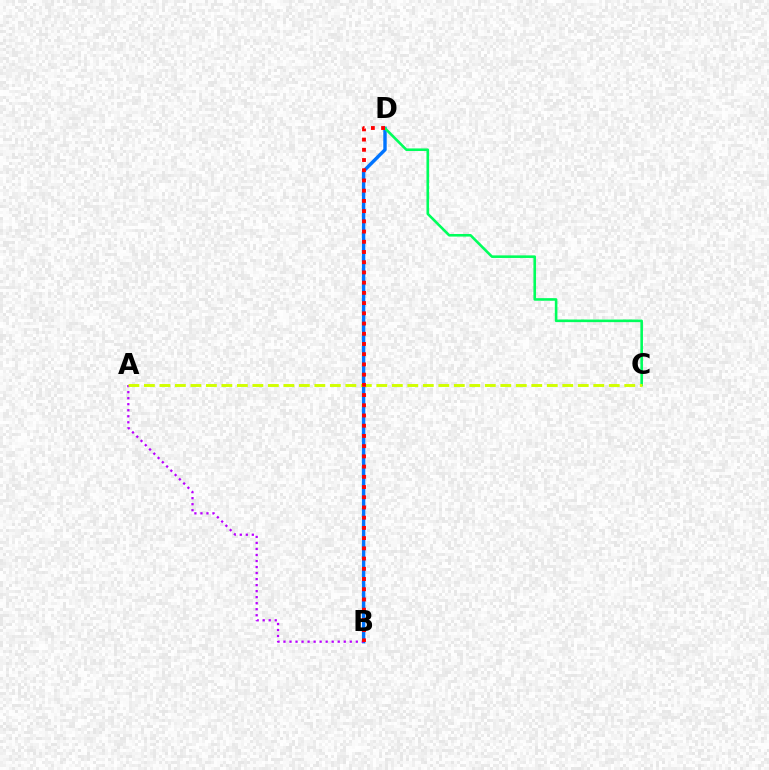{('B', 'D'): [{'color': '#0074ff', 'line_style': 'solid', 'thickness': 2.46}, {'color': '#ff0000', 'line_style': 'dotted', 'thickness': 2.78}], ('A', 'B'): [{'color': '#b900ff', 'line_style': 'dotted', 'thickness': 1.64}], ('C', 'D'): [{'color': '#00ff5c', 'line_style': 'solid', 'thickness': 1.87}], ('A', 'C'): [{'color': '#d1ff00', 'line_style': 'dashed', 'thickness': 2.1}]}